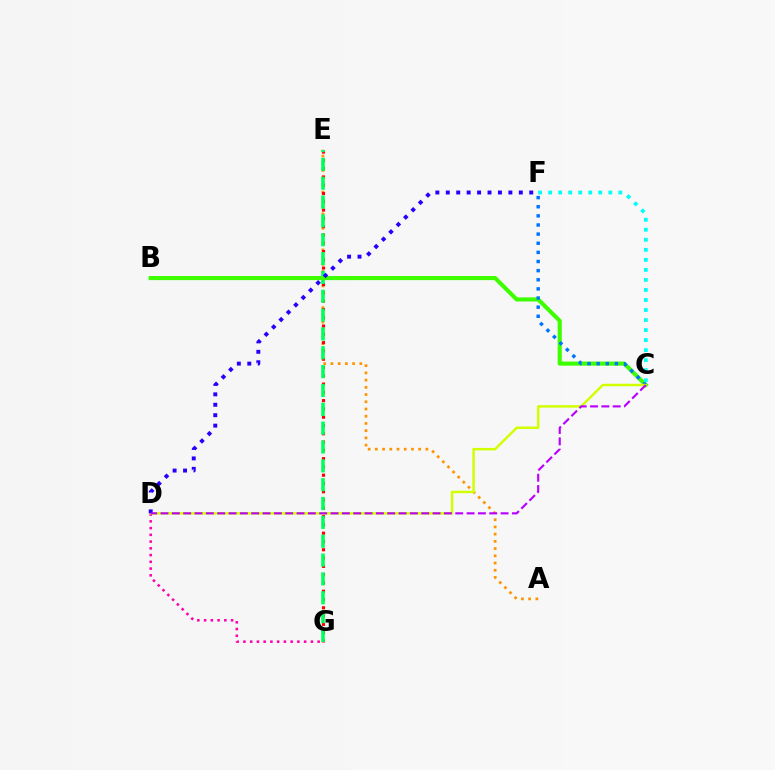{('D', 'G'): [{'color': '#ff00ac', 'line_style': 'dotted', 'thickness': 1.83}], ('A', 'E'): [{'color': '#ff9400', 'line_style': 'dotted', 'thickness': 1.96}], ('E', 'G'): [{'color': '#ff0000', 'line_style': 'dotted', 'thickness': 2.25}, {'color': '#00ff5c', 'line_style': 'dashed', 'thickness': 2.56}], ('B', 'C'): [{'color': '#3dff00', 'line_style': 'solid', 'thickness': 2.96}], ('C', 'F'): [{'color': '#0074ff', 'line_style': 'dotted', 'thickness': 2.48}, {'color': '#00fff6', 'line_style': 'dotted', 'thickness': 2.73}], ('C', 'D'): [{'color': '#d1ff00', 'line_style': 'solid', 'thickness': 1.77}, {'color': '#b900ff', 'line_style': 'dashed', 'thickness': 1.54}], ('D', 'F'): [{'color': '#2500ff', 'line_style': 'dotted', 'thickness': 2.83}]}